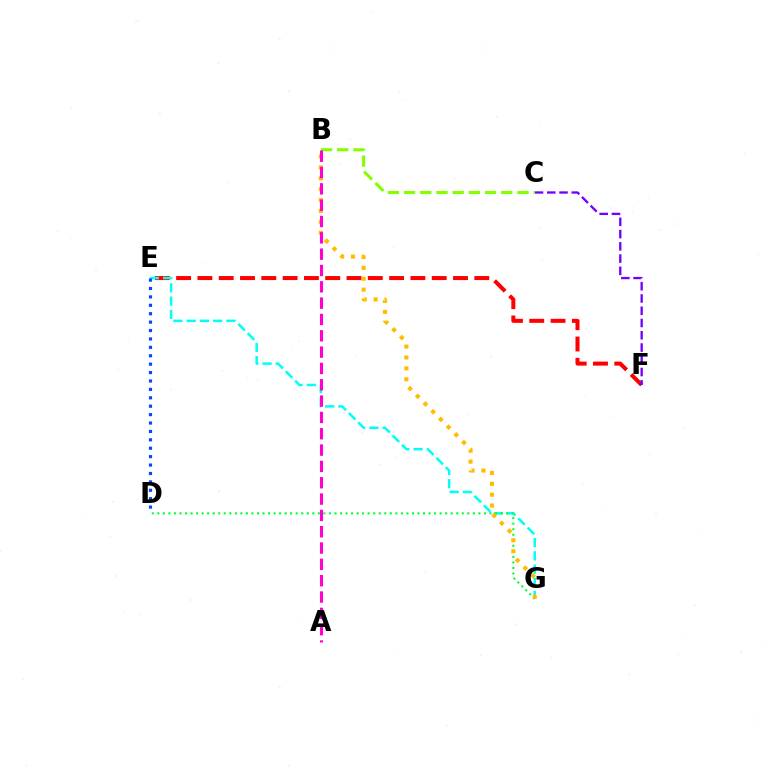{('E', 'F'): [{'color': '#ff0000', 'line_style': 'dashed', 'thickness': 2.89}], ('C', 'F'): [{'color': '#7200ff', 'line_style': 'dashed', 'thickness': 1.67}], ('E', 'G'): [{'color': '#00fff6', 'line_style': 'dashed', 'thickness': 1.8}], ('D', 'G'): [{'color': '#00ff39', 'line_style': 'dotted', 'thickness': 1.5}], ('D', 'E'): [{'color': '#004bff', 'line_style': 'dotted', 'thickness': 2.28}], ('B', 'C'): [{'color': '#84ff00', 'line_style': 'dashed', 'thickness': 2.2}], ('B', 'G'): [{'color': '#ffbd00', 'line_style': 'dotted', 'thickness': 2.96}], ('A', 'B'): [{'color': '#ff00cf', 'line_style': 'dashed', 'thickness': 2.22}]}